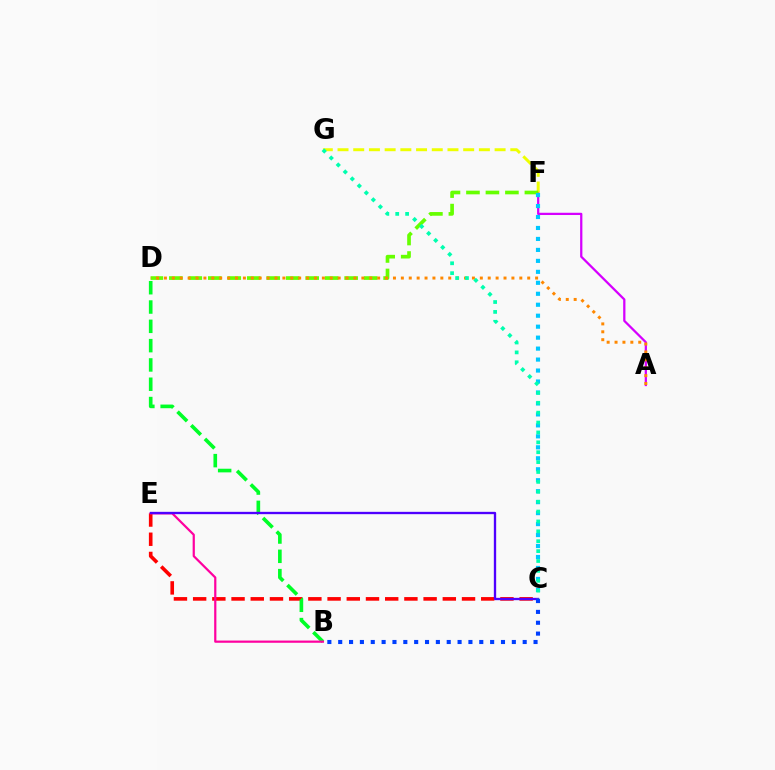{('A', 'F'): [{'color': '#d600ff', 'line_style': 'solid', 'thickness': 1.62}], ('F', 'G'): [{'color': '#eeff00', 'line_style': 'dashed', 'thickness': 2.13}], ('D', 'F'): [{'color': '#66ff00', 'line_style': 'dashed', 'thickness': 2.65}], ('C', 'E'): [{'color': '#ff0000', 'line_style': 'dashed', 'thickness': 2.61}, {'color': '#4f00ff', 'line_style': 'solid', 'thickness': 1.68}], ('B', 'D'): [{'color': '#00ff27', 'line_style': 'dashed', 'thickness': 2.62}], ('B', 'E'): [{'color': '#ff00a0', 'line_style': 'solid', 'thickness': 1.59}], ('C', 'F'): [{'color': '#00c7ff', 'line_style': 'dotted', 'thickness': 2.98}], ('A', 'D'): [{'color': '#ff8800', 'line_style': 'dotted', 'thickness': 2.15}], ('B', 'C'): [{'color': '#003fff', 'line_style': 'dotted', 'thickness': 2.95}], ('C', 'G'): [{'color': '#00ffaf', 'line_style': 'dotted', 'thickness': 2.69}]}